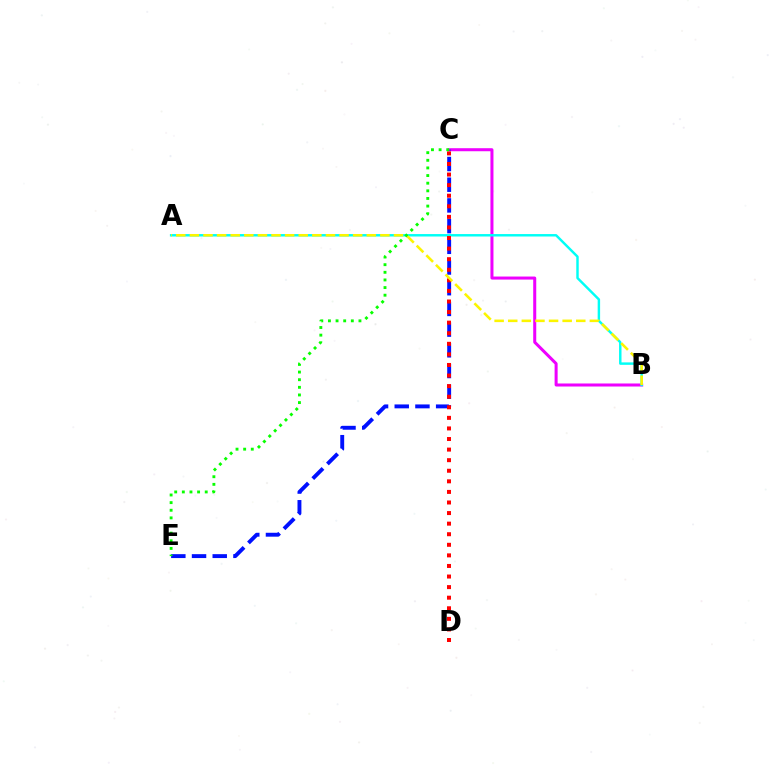{('B', 'C'): [{'color': '#ee00ff', 'line_style': 'solid', 'thickness': 2.18}], ('A', 'B'): [{'color': '#00fff6', 'line_style': 'solid', 'thickness': 1.76}, {'color': '#fcf500', 'line_style': 'dashed', 'thickness': 1.85}], ('C', 'E'): [{'color': '#0010ff', 'line_style': 'dashed', 'thickness': 2.81}, {'color': '#08ff00', 'line_style': 'dotted', 'thickness': 2.07}], ('C', 'D'): [{'color': '#ff0000', 'line_style': 'dotted', 'thickness': 2.87}]}